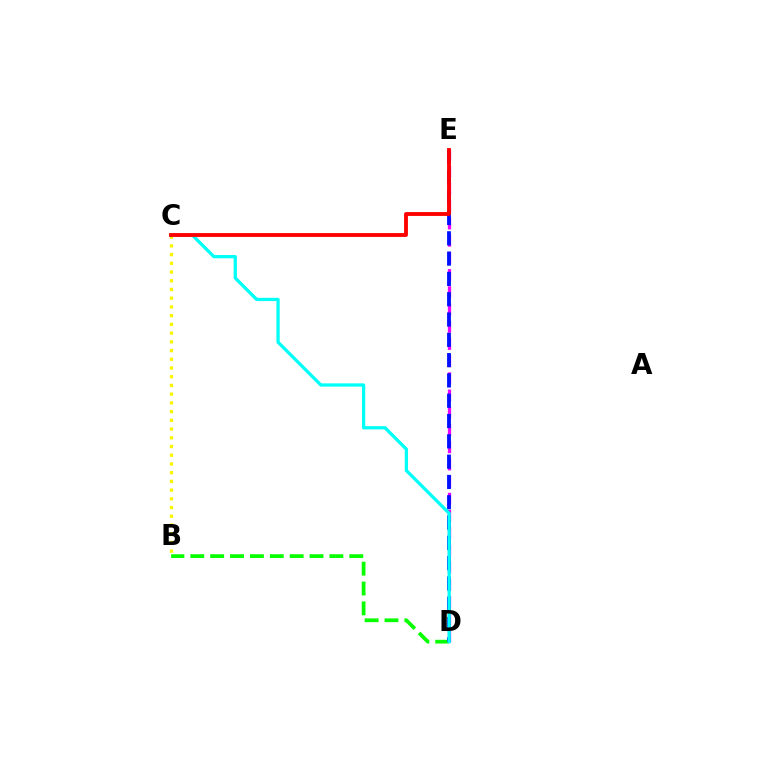{('D', 'E'): [{'color': '#ee00ff', 'line_style': 'dashed', 'thickness': 2.34}, {'color': '#0010ff', 'line_style': 'dashed', 'thickness': 2.76}], ('B', 'D'): [{'color': '#08ff00', 'line_style': 'dashed', 'thickness': 2.7}], ('B', 'C'): [{'color': '#fcf500', 'line_style': 'dotted', 'thickness': 2.37}], ('C', 'D'): [{'color': '#00fff6', 'line_style': 'solid', 'thickness': 2.35}], ('C', 'E'): [{'color': '#ff0000', 'line_style': 'solid', 'thickness': 2.77}]}